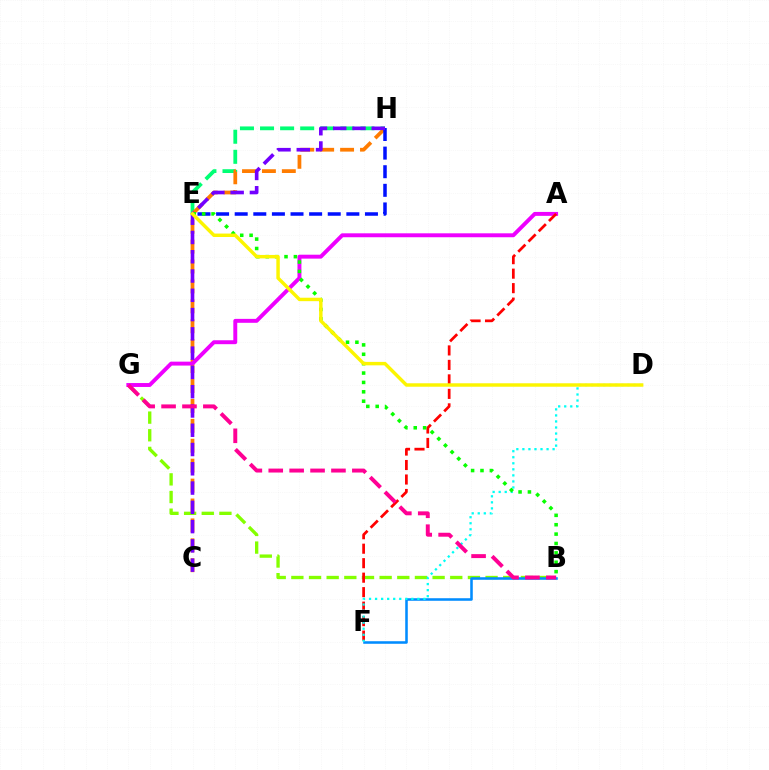{('E', 'H'): [{'color': '#00ff74', 'line_style': 'dashed', 'thickness': 2.73}, {'color': '#0010ff', 'line_style': 'dashed', 'thickness': 2.53}], ('B', 'G'): [{'color': '#84ff00', 'line_style': 'dashed', 'thickness': 2.4}, {'color': '#ff0094', 'line_style': 'dashed', 'thickness': 2.84}], ('C', 'H'): [{'color': '#ff7c00', 'line_style': 'dashed', 'thickness': 2.71}, {'color': '#7200ff', 'line_style': 'dashed', 'thickness': 2.62}], ('B', 'F'): [{'color': '#008cff', 'line_style': 'solid', 'thickness': 1.83}], ('A', 'G'): [{'color': '#ee00ff', 'line_style': 'solid', 'thickness': 2.83}], ('A', 'F'): [{'color': '#ff0000', 'line_style': 'dashed', 'thickness': 1.97}], ('D', 'F'): [{'color': '#00fff6', 'line_style': 'dotted', 'thickness': 1.64}], ('B', 'E'): [{'color': '#08ff00', 'line_style': 'dotted', 'thickness': 2.55}], ('D', 'E'): [{'color': '#fcf500', 'line_style': 'solid', 'thickness': 2.48}]}